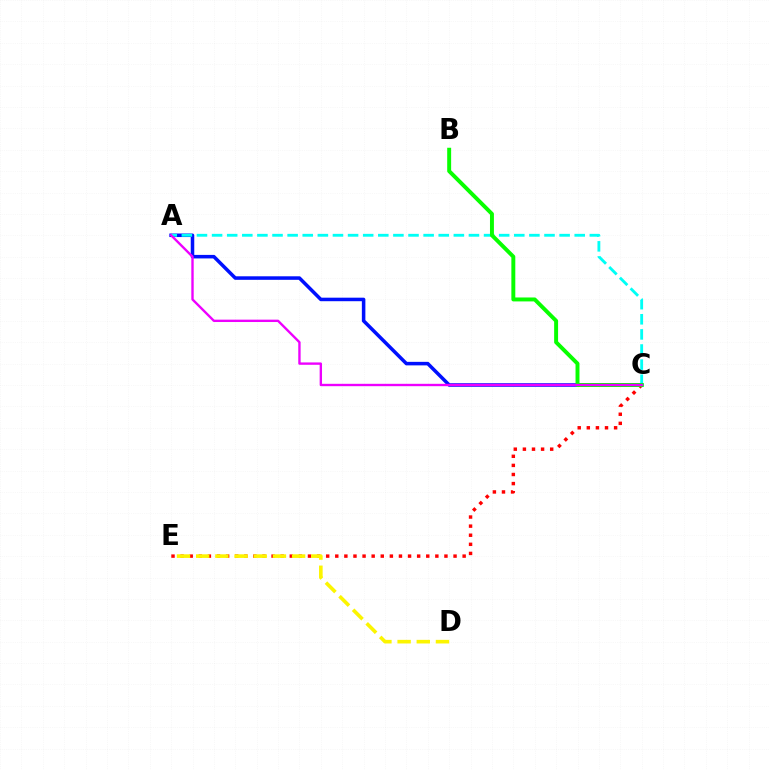{('A', 'C'): [{'color': '#0010ff', 'line_style': 'solid', 'thickness': 2.54}, {'color': '#00fff6', 'line_style': 'dashed', 'thickness': 2.05}, {'color': '#ee00ff', 'line_style': 'solid', 'thickness': 1.71}], ('C', 'E'): [{'color': '#ff0000', 'line_style': 'dotted', 'thickness': 2.47}], ('B', 'C'): [{'color': '#08ff00', 'line_style': 'solid', 'thickness': 2.84}], ('D', 'E'): [{'color': '#fcf500', 'line_style': 'dashed', 'thickness': 2.61}]}